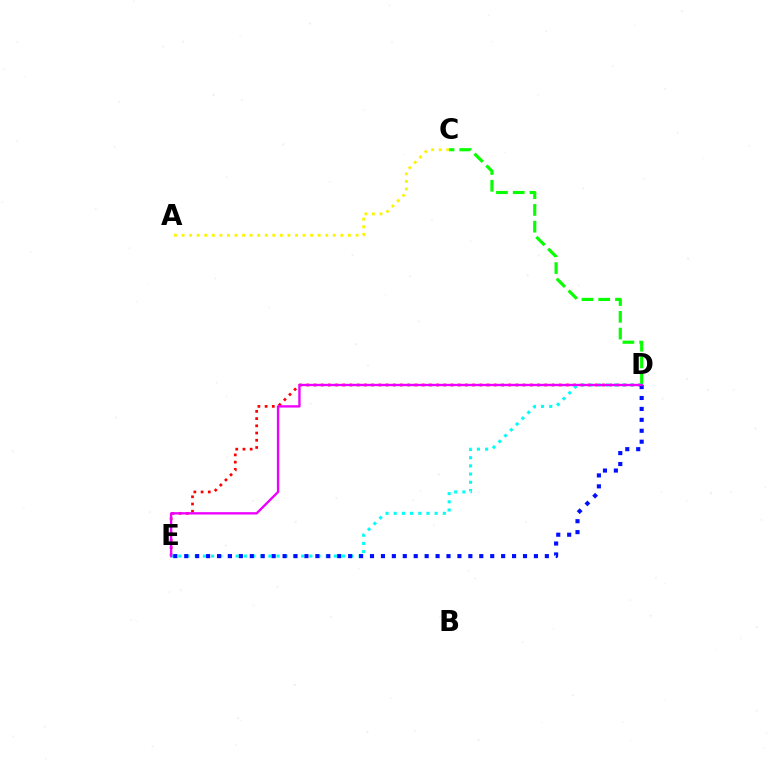{('D', 'E'): [{'color': '#ff0000', 'line_style': 'dotted', 'thickness': 1.96}, {'color': '#00fff6', 'line_style': 'dotted', 'thickness': 2.22}, {'color': '#0010ff', 'line_style': 'dotted', 'thickness': 2.97}, {'color': '#ee00ff', 'line_style': 'solid', 'thickness': 1.7}], ('A', 'C'): [{'color': '#fcf500', 'line_style': 'dotted', 'thickness': 2.05}], ('C', 'D'): [{'color': '#08ff00', 'line_style': 'dashed', 'thickness': 2.27}]}